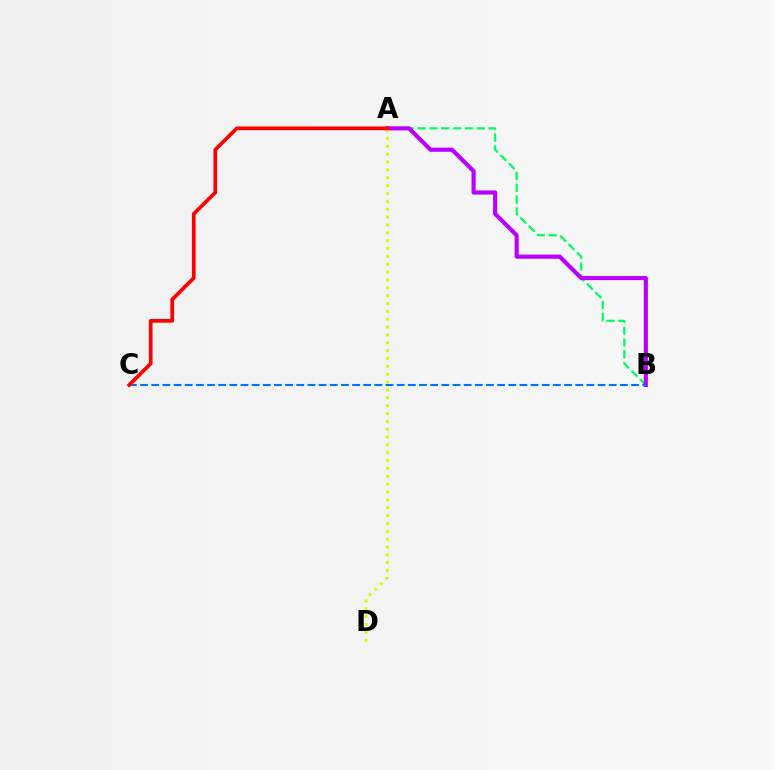{('A', 'B'): [{'color': '#00ff5c', 'line_style': 'dashed', 'thickness': 1.61}, {'color': '#b900ff', 'line_style': 'solid', 'thickness': 2.98}], ('B', 'C'): [{'color': '#0074ff', 'line_style': 'dashed', 'thickness': 1.52}], ('A', 'D'): [{'color': '#d1ff00', 'line_style': 'dotted', 'thickness': 2.13}], ('A', 'C'): [{'color': '#ff0000', 'line_style': 'solid', 'thickness': 2.66}]}